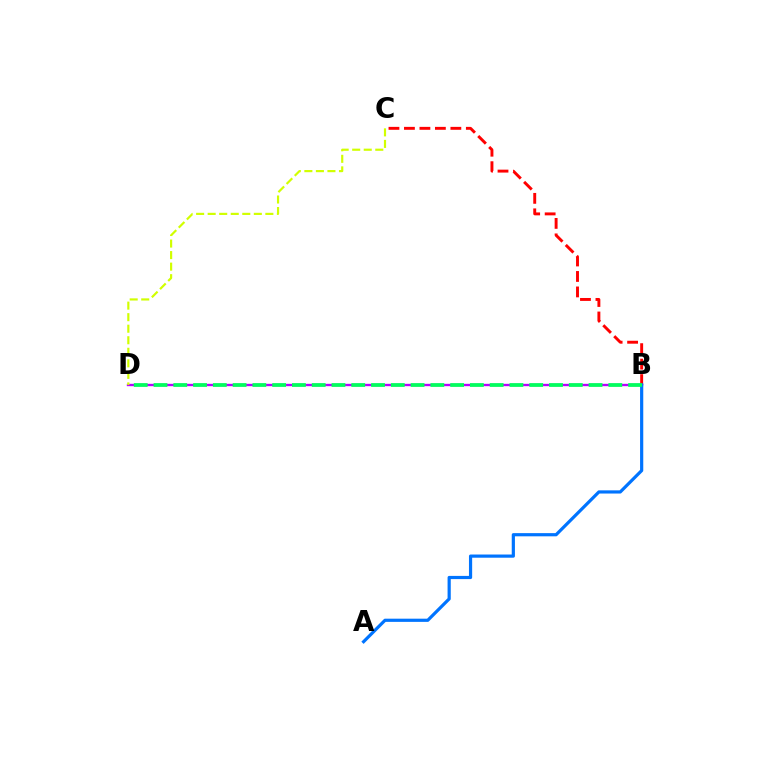{('B', 'C'): [{'color': '#ff0000', 'line_style': 'dashed', 'thickness': 2.1}], ('B', 'D'): [{'color': '#b900ff', 'line_style': 'solid', 'thickness': 1.7}, {'color': '#00ff5c', 'line_style': 'dashed', 'thickness': 2.69}], ('C', 'D'): [{'color': '#d1ff00', 'line_style': 'dashed', 'thickness': 1.57}], ('A', 'B'): [{'color': '#0074ff', 'line_style': 'solid', 'thickness': 2.3}]}